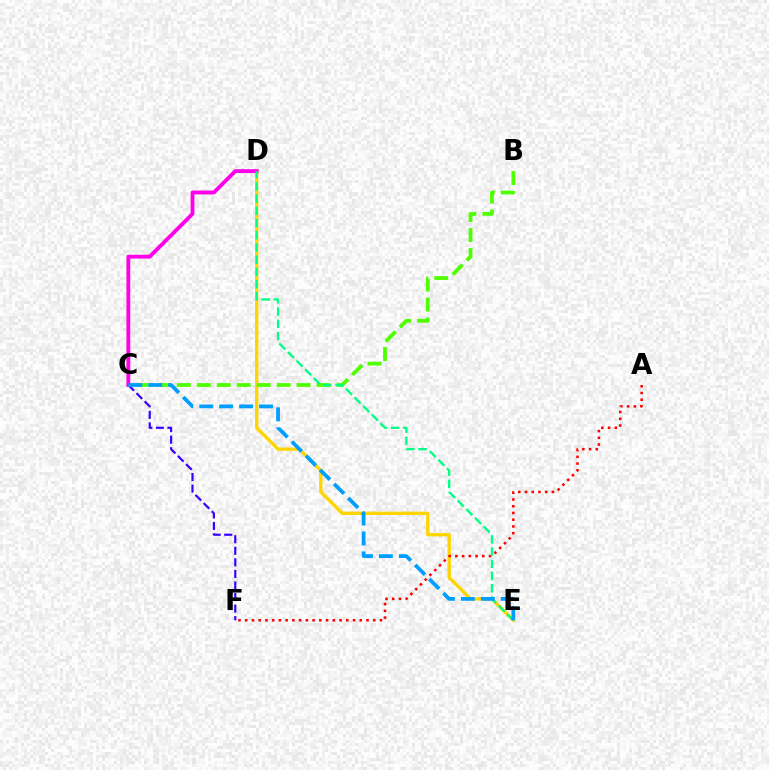{('D', 'E'): [{'color': '#ffd500', 'line_style': 'solid', 'thickness': 2.4}, {'color': '#00ff86', 'line_style': 'dashed', 'thickness': 1.66}], ('A', 'F'): [{'color': '#ff0000', 'line_style': 'dotted', 'thickness': 1.83}], ('B', 'C'): [{'color': '#4fff00', 'line_style': 'dashed', 'thickness': 2.71}], ('C', 'F'): [{'color': '#3700ff', 'line_style': 'dashed', 'thickness': 1.57}], ('C', 'D'): [{'color': '#ff00ed', 'line_style': 'solid', 'thickness': 2.77}], ('C', 'E'): [{'color': '#009eff', 'line_style': 'dashed', 'thickness': 2.71}]}